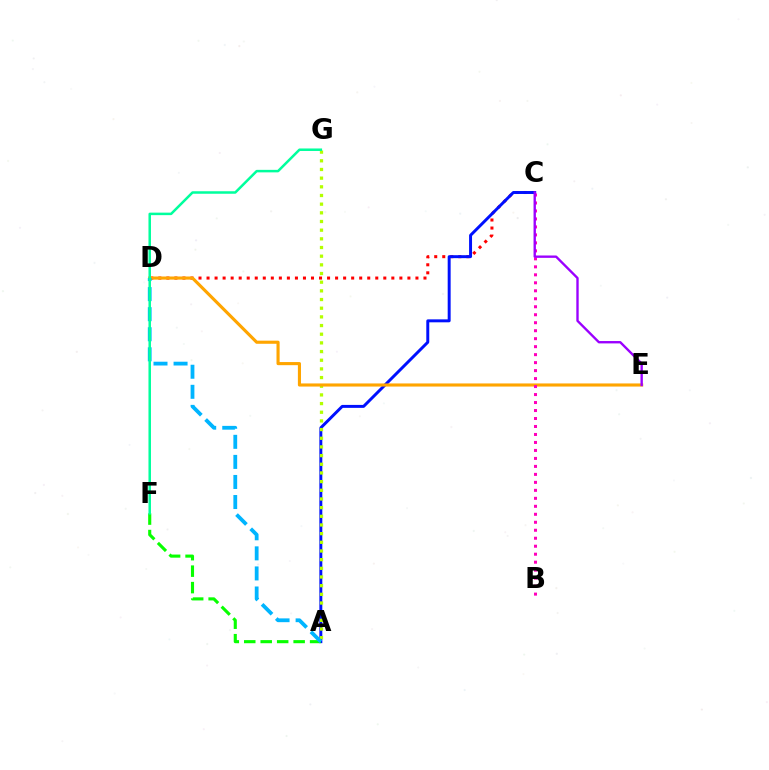{('C', 'D'): [{'color': '#ff0000', 'line_style': 'dotted', 'thickness': 2.18}], ('A', 'C'): [{'color': '#0010ff', 'line_style': 'solid', 'thickness': 2.13}], ('A', 'G'): [{'color': '#b3ff00', 'line_style': 'dotted', 'thickness': 2.36}], ('A', 'F'): [{'color': '#08ff00', 'line_style': 'dashed', 'thickness': 2.24}], ('D', 'E'): [{'color': '#ffa500', 'line_style': 'solid', 'thickness': 2.24}], ('B', 'C'): [{'color': '#ff00bd', 'line_style': 'dotted', 'thickness': 2.17}], ('A', 'D'): [{'color': '#00b5ff', 'line_style': 'dashed', 'thickness': 2.73}], ('F', 'G'): [{'color': '#00ff9d', 'line_style': 'solid', 'thickness': 1.81}], ('C', 'E'): [{'color': '#9b00ff', 'line_style': 'solid', 'thickness': 1.71}]}